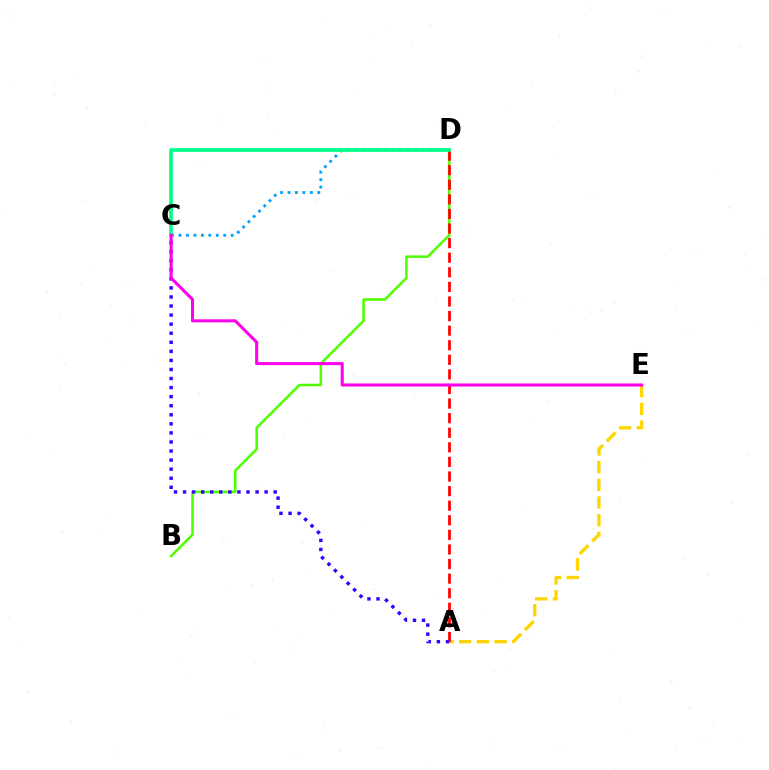{('A', 'E'): [{'color': '#ffd500', 'line_style': 'dashed', 'thickness': 2.4}], ('B', 'D'): [{'color': '#4fff00', 'line_style': 'solid', 'thickness': 1.83}], ('A', 'D'): [{'color': '#ff0000', 'line_style': 'dashed', 'thickness': 1.98}], ('C', 'D'): [{'color': '#009eff', 'line_style': 'dotted', 'thickness': 2.03}, {'color': '#00ff86', 'line_style': 'solid', 'thickness': 2.61}], ('A', 'C'): [{'color': '#3700ff', 'line_style': 'dotted', 'thickness': 2.46}], ('C', 'E'): [{'color': '#ff00ed', 'line_style': 'solid', 'thickness': 2.2}]}